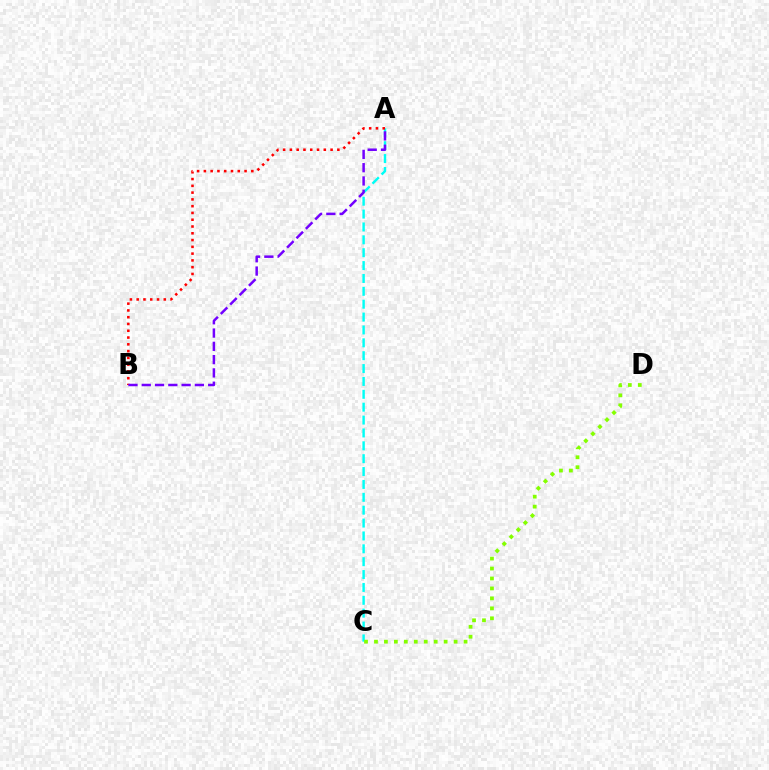{('A', 'C'): [{'color': '#00fff6', 'line_style': 'dashed', 'thickness': 1.75}], ('C', 'D'): [{'color': '#84ff00', 'line_style': 'dotted', 'thickness': 2.7}], ('A', 'B'): [{'color': '#ff0000', 'line_style': 'dotted', 'thickness': 1.84}, {'color': '#7200ff', 'line_style': 'dashed', 'thickness': 1.8}]}